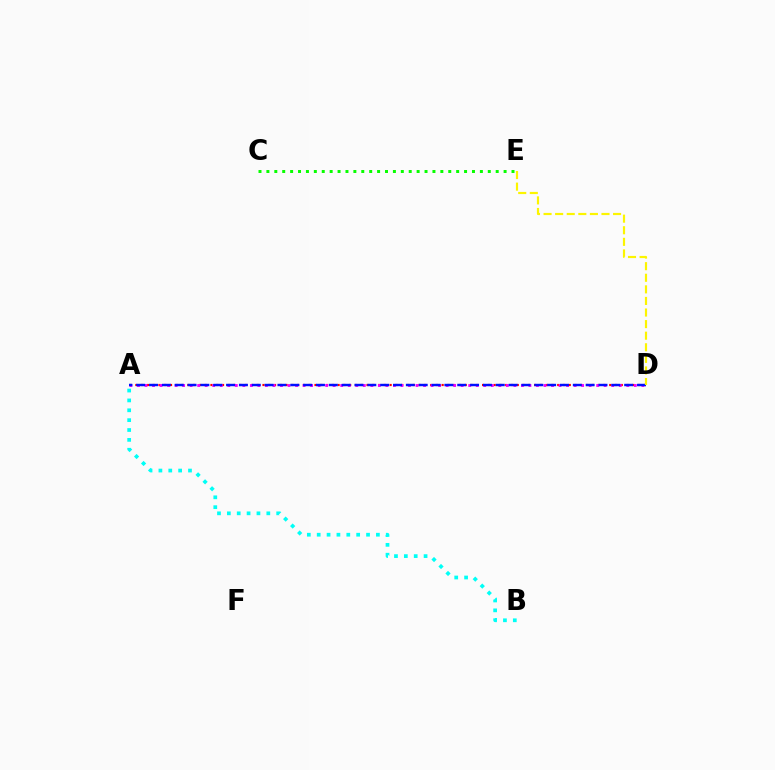{('C', 'E'): [{'color': '#08ff00', 'line_style': 'dotted', 'thickness': 2.15}], ('A', 'D'): [{'color': '#ff0000', 'line_style': 'dotted', 'thickness': 1.57}, {'color': '#ee00ff', 'line_style': 'dotted', 'thickness': 2.05}, {'color': '#0010ff', 'line_style': 'dashed', 'thickness': 1.74}], ('D', 'E'): [{'color': '#fcf500', 'line_style': 'dashed', 'thickness': 1.57}], ('A', 'B'): [{'color': '#00fff6', 'line_style': 'dotted', 'thickness': 2.68}]}